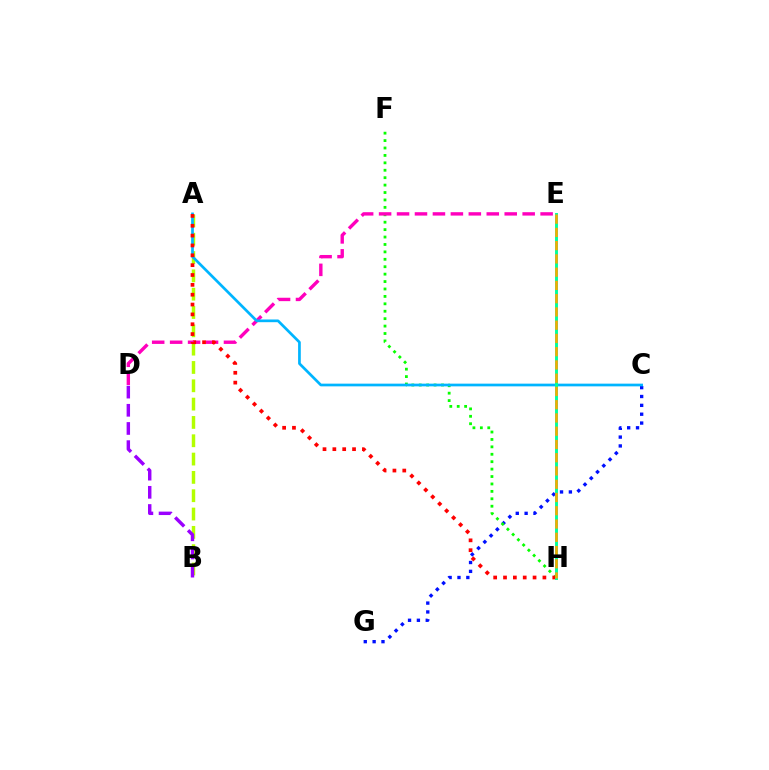{('C', 'G'): [{'color': '#0010ff', 'line_style': 'dotted', 'thickness': 2.41}], ('F', 'H'): [{'color': '#08ff00', 'line_style': 'dotted', 'thickness': 2.02}], ('A', 'B'): [{'color': '#b3ff00', 'line_style': 'dashed', 'thickness': 2.49}], ('D', 'E'): [{'color': '#ff00bd', 'line_style': 'dashed', 'thickness': 2.44}], ('A', 'C'): [{'color': '#00b5ff', 'line_style': 'solid', 'thickness': 1.94}], ('A', 'H'): [{'color': '#ff0000', 'line_style': 'dotted', 'thickness': 2.68}], ('E', 'H'): [{'color': '#00ff9d', 'line_style': 'solid', 'thickness': 2.11}, {'color': '#ffa500', 'line_style': 'dashed', 'thickness': 1.8}], ('B', 'D'): [{'color': '#9b00ff', 'line_style': 'dashed', 'thickness': 2.47}]}